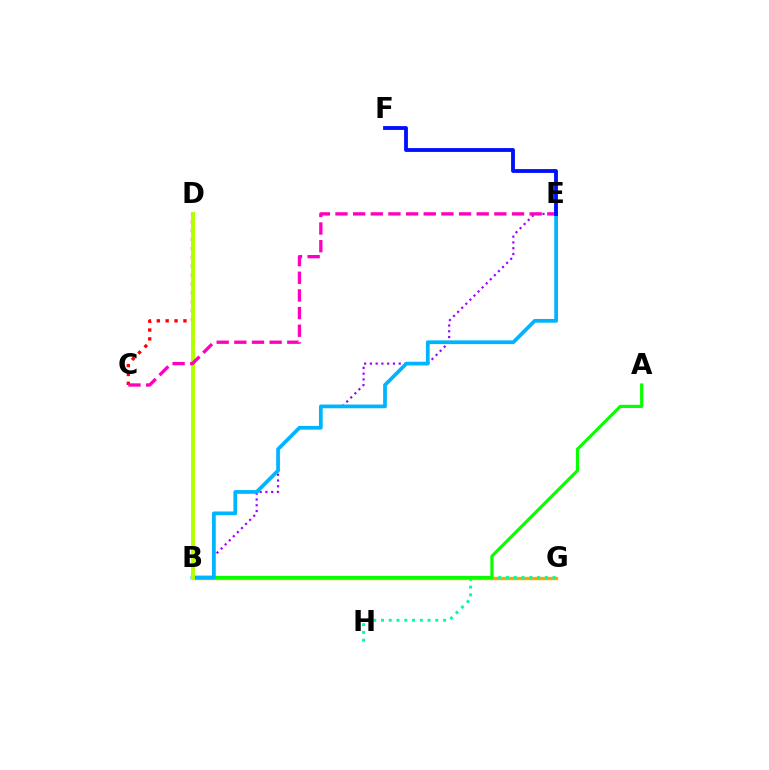{('B', 'E'): [{'color': '#9b00ff', 'line_style': 'dotted', 'thickness': 1.57}, {'color': '#00b5ff', 'line_style': 'solid', 'thickness': 2.7}], ('B', 'G'): [{'color': '#ffa500', 'line_style': 'solid', 'thickness': 2.43}], ('G', 'H'): [{'color': '#00ff9d', 'line_style': 'dotted', 'thickness': 2.11}], ('A', 'B'): [{'color': '#08ff00', 'line_style': 'solid', 'thickness': 2.29}], ('C', 'D'): [{'color': '#ff0000', 'line_style': 'dotted', 'thickness': 2.41}], ('B', 'D'): [{'color': '#b3ff00', 'line_style': 'solid', 'thickness': 2.85}], ('C', 'E'): [{'color': '#ff00bd', 'line_style': 'dashed', 'thickness': 2.4}], ('E', 'F'): [{'color': '#0010ff', 'line_style': 'solid', 'thickness': 2.75}]}